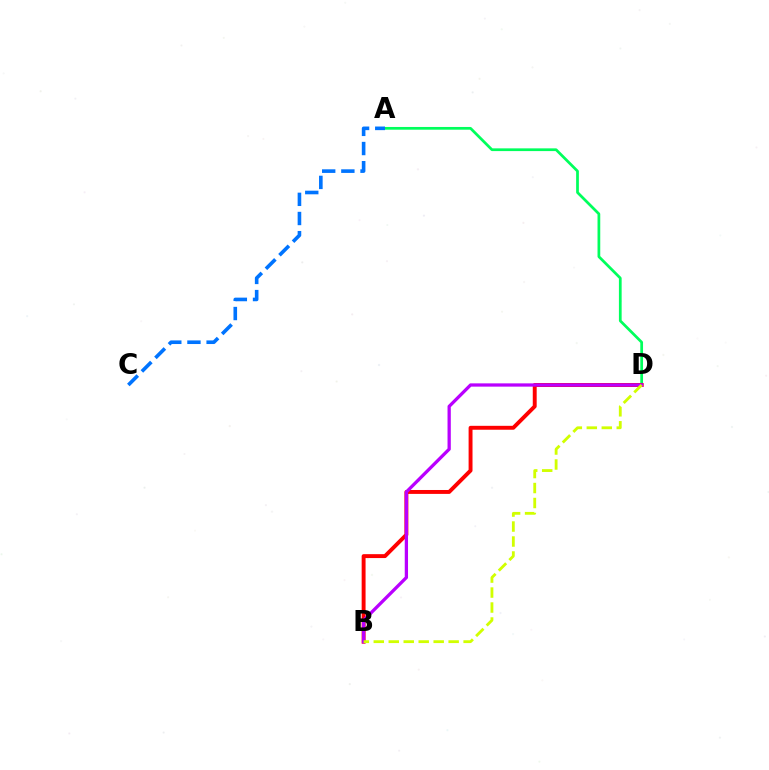{('A', 'D'): [{'color': '#00ff5c', 'line_style': 'solid', 'thickness': 1.97}], ('A', 'C'): [{'color': '#0074ff', 'line_style': 'dashed', 'thickness': 2.6}], ('B', 'D'): [{'color': '#ff0000', 'line_style': 'solid', 'thickness': 2.82}, {'color': '#b900ff', 'line_style': 'solid', 'thickness': 2.36}, {'color': '#d1ff00', 'line_style': 'dashed', 'thickness': 2.03}]}